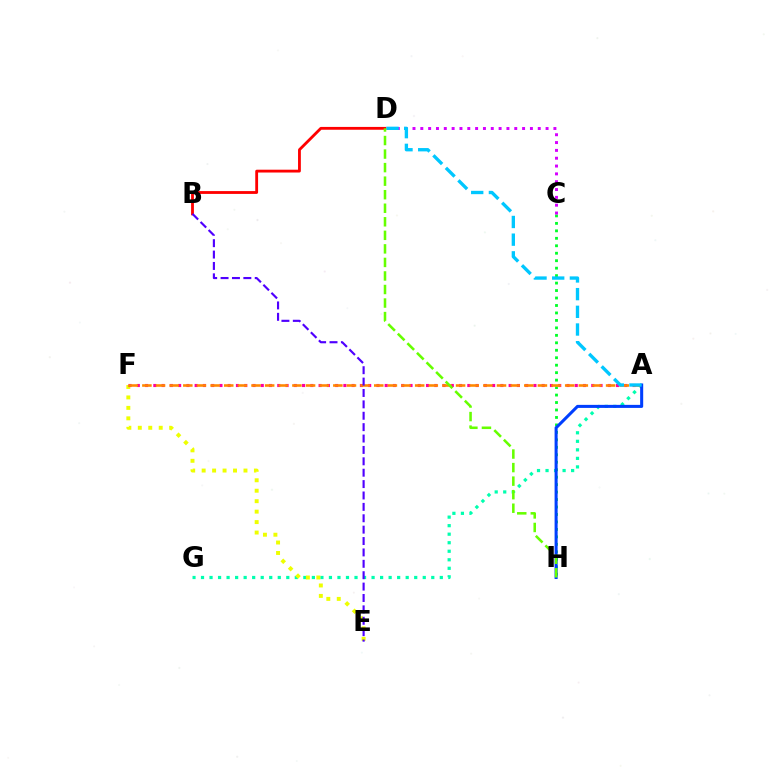{('B', 'D'): [{'color': '#ff0000', 'line_style': 'solid', 'thickness': 2.03}], ('A', 'G'): [{'color': '#00ffaf', 'line_style': 'dotted', 'thickness': 2.32}], ('C', 'H'): [{'color': '#00ff27', 'line_style': 'dotted', 'thickness': 2.03}], ('E', 'F'): [{'color': '#eeff00', 'line_style': 'dotted', 'thickness': 2.84}], ('A', 'F'): [{'color': '#ff00a0', 'line_style': 'dotted', 'thickness': 2.25}, {'color': '#ff8800', 'line_style': 'dashed', 'thickness': 1.85}], ('C', 'D'): [{'color': '#d600ff', 'line_style': 'dotted', 'thickness': 2.13}], ('A', 'H'): [{'color': '#003fff', 'line_style': 'solid', 'thickness': 2.19}], ('B', 'E'): [{'color': '#4f00ff', 'line_style': 'dashed', 'thickness': 1.55}], ('A', 'D'): [{'color': '#00c7ff', 'line_style': 'dashed', 'thickness': 2.4}], ('D', 'H'): [{'color': '#66ff00', 'line_style': 'dashed', 'thickness': 1.84}]}